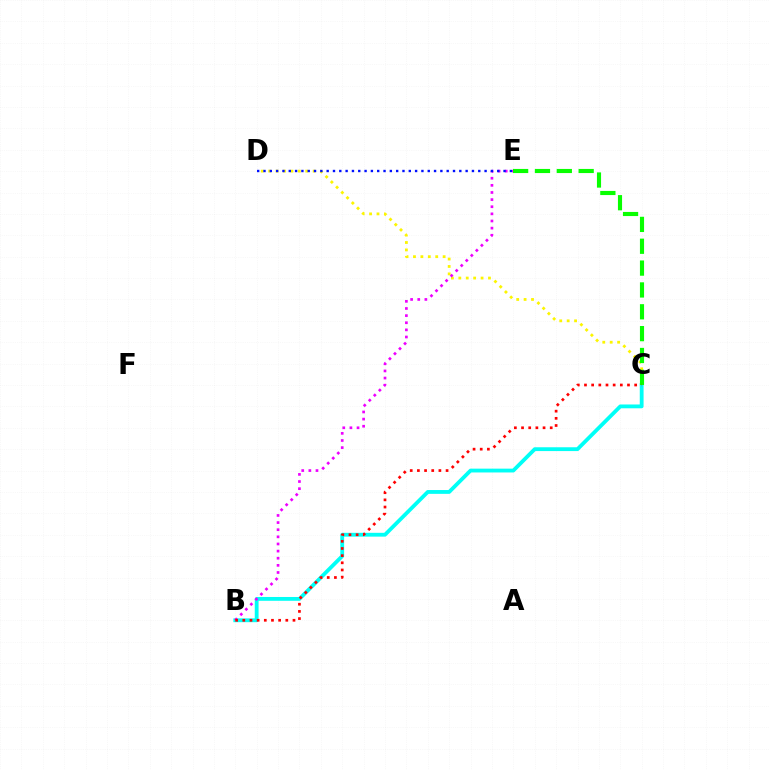{('B', 'C'): [{'color': '#00fff6', 'line_style': 'solid', 'thickness': 2.75}, {'color': '#ff0000', 'line_style': 'dotted', 'thickness': 1.95}], ('C', 'D'): [{'color': '#fcf500', 'line_style': 'dotted', 'thickness': 2.01}], ('B', 'E'): [{'color': '#ee00ff', 'line_style': 'dotted', 'thickness': 1.94}], ('C', 'E'): [{'color': '#08ff00', 'line_style': 'dashed', 'thickness': 2.97}], ('D', 'E'): [{'color': '#0010ff', 'line_style': 'dotted', 'thickness': 1.72}]}